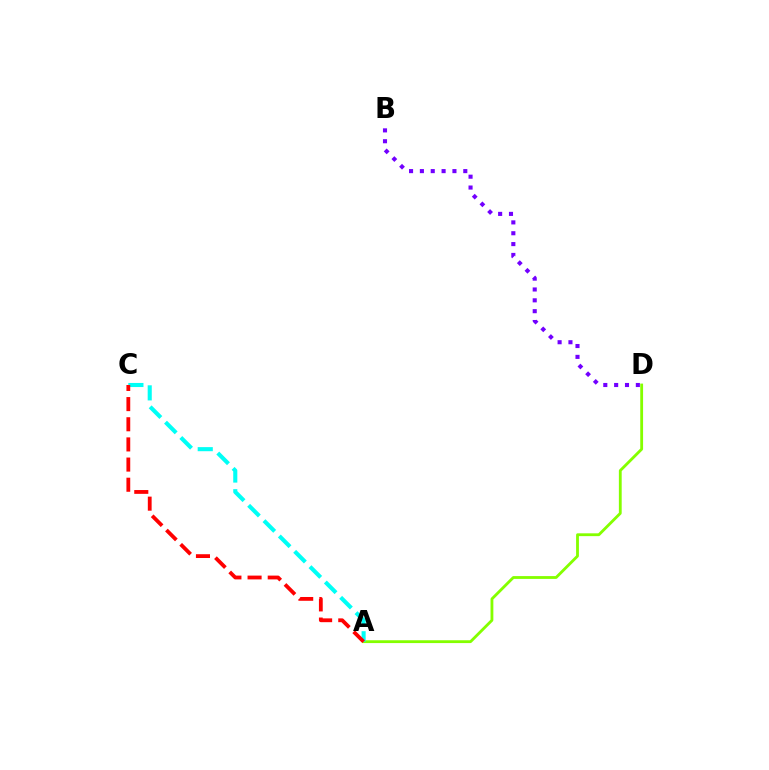{('A', 'D'): [{'color': '#84ff00', 'line_style': 'solid', 'thickness': 2.03}], ('A', 'C'): [{'color': '#00fff6', 'line_style': 'dashed', 'thickness': 2.95}, {'color': '#ff0000', 'line_style': 'dashed', 'thickness': 2.74}], ('B', 'D'): [{'color': '#7200ff', 'line_style': 'dotted', 'thickness': 2.95}]}